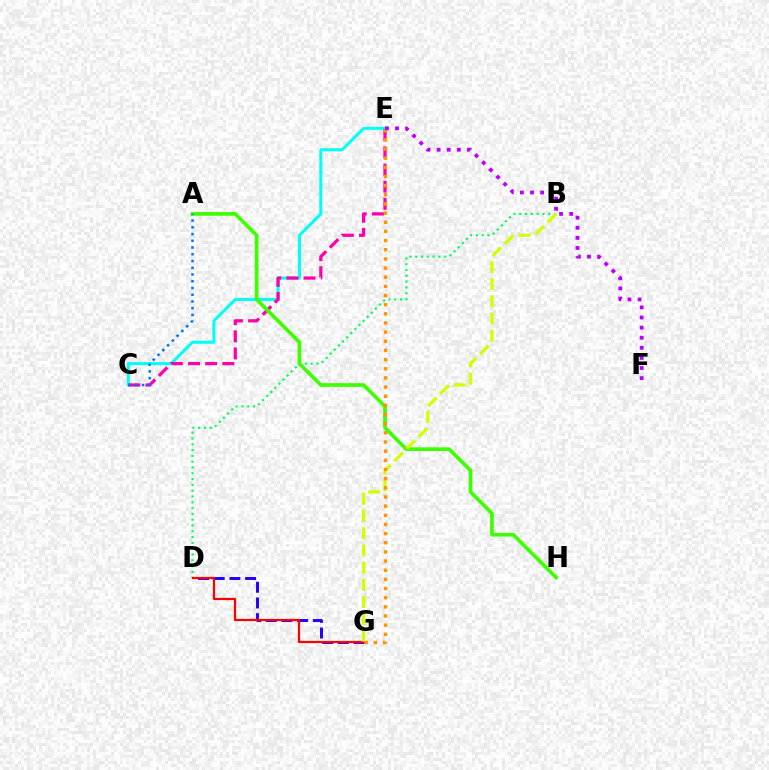{('C', 'E'): [{'color': '#00fff6', 'line_style': 'solid', 'thickness': 2.18}, {'color': '#ff00ac', 'line_style': 'dashed', 'thickness': 2.33}], ('D', 'G'): [{'color': '#2500ff', 'line_style': 'dashed', 'thickness': 2.13}, {'color': '#ff0000', 'line_style': 'solid', 'thickness': 1.6}], ('B', 'D'): [{'color': '#00ff5c', 'line_style': 'dotted', 'thickness': 1.57}], ('A', 'H'): [{'color': '#3dff00', 'line_style': 'solid', 'thickness': 2.65}], ('A', 'C'): [{'color': '#0074ff', 'line_style': 'dotted', 'thickness': 1.83}], ('B', 'G'): [{'color': '#d1ff00', 'line_style': 'dashed', 'thickness': 2.34}], ('E', 'G'): [{'color': '#ff9400', 'line_style': 'dotted', 'thickness': 2.49}], ('E', 'F'): [{'color': '#b900ff', 'line_style': 'dotted', 'thickness': 2.74}]}